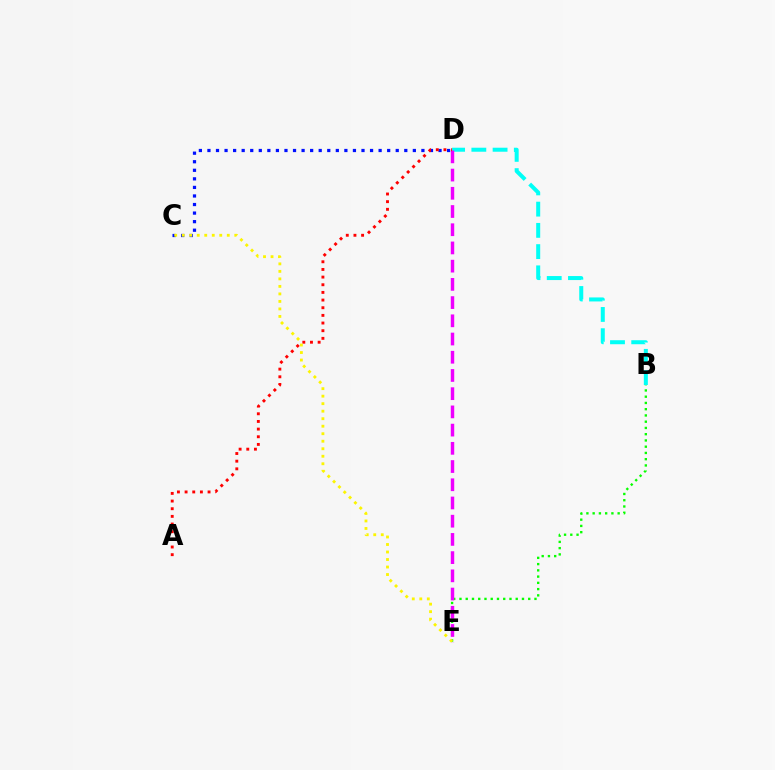{('B', 'E'): [{'color': '#08ff00', 'line_style': 'dotted', 'thickness': 1.7}], ('C', 'D'): [{'color': '#0010ff', 'line_style': 'dotted', 'thickness': 2.33}], ('B', 'D'): [{'color': '#00fff6', 'line_style': 'dashed', 'thickness': 2.89}], ('D', 'E'): [{'color': '#ee00ff', 'line_style': 'dashed', 'thickness': 2.47}], ('A', 'D'): [{'color': '#ff0000', 'line_style': 'dotted', 'thickness': 2.08}], ('C', 'E'): [{'color': '#fcf500', 'line_style': 'dotted', 'thickness': 2.04}]}